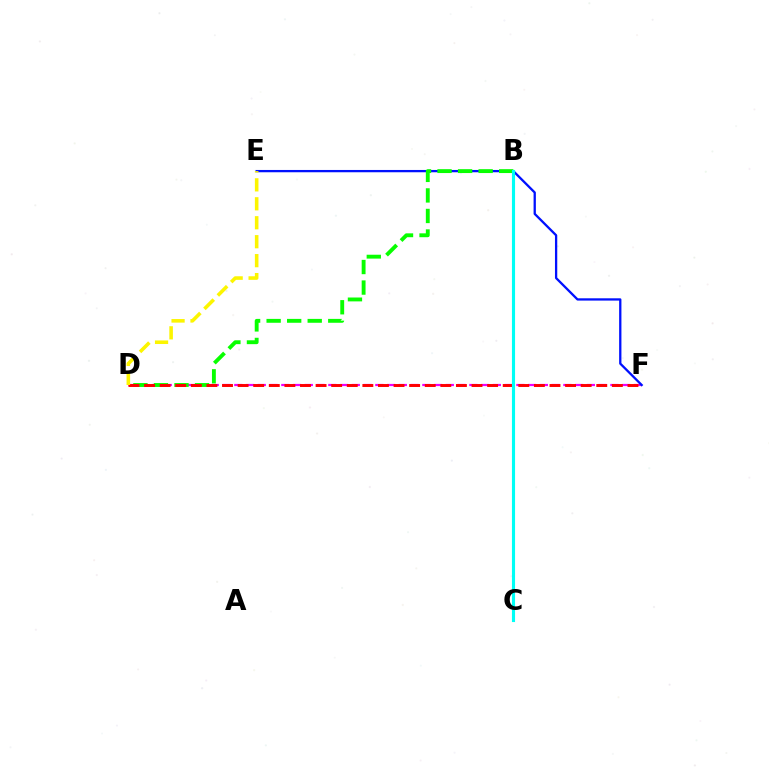{('D', 'F'): [{'color': '#ee00ff', 'line_style': 'dashed', 'thickness': 1.6}, {'color': '#ff0000', 'line_style': 'dashed', 'thickness': 2.12}], ('E', 'F'): [{'color': '#0010ff', 'line_style': 'solid', 'thickness': 1.65}], ('B', 'D'): [{'color': '#08ff00', 'line_style': 'dashed', 'thickness': 2.79}], ('D', 'E'): [{'color': '#fcf500', 'line_style': 'dashed', 'thickness': 2.57}], ('B', 'C'): [{'color': '#00fff6', 'line_style': 'solid', 'thickness': 2.25}]}